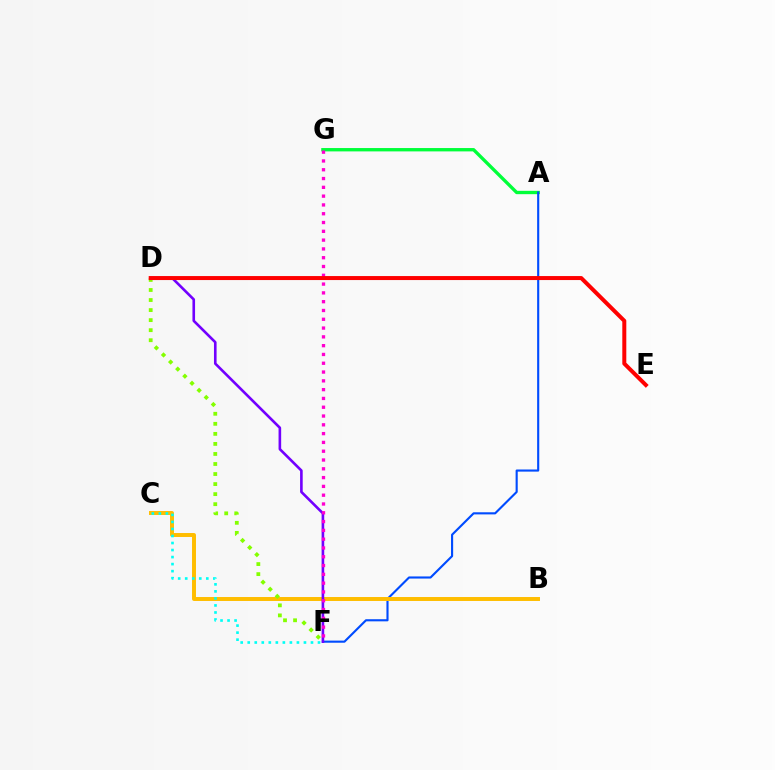{('A', 'G'): [{'color': '#00ff39', 'line_style': 'solid', 'thickness': 2.41}], ('A', 'F'): [{'color': '#004bff', 'line_style': 'solid', 'thickness': 1.53}], ('B', 'C'): [{'color': '#ffbd00', 'line_style': 'solid', 'thickness': 2.84}], ('D', 'F'): [{'color': '#7200ff', 'line_style': 'solid', 'thickness': 1.88}, {'color': '#84ff00', 'line_style': 'dotted', 'thickness': 2.73}], ('F', 'G'): [{'color': '#ff00cf', 'line_style': 'dotted', 'thickness': 2.39}], ('C', 'F'): [{'color': '#00fff6', 'line_style': 'dotted', 'thickness': 1.91}], ('D', 'E'): [{'color': '#ff0000', 'line_style': 'solid', 'thickness': 2.88}]}